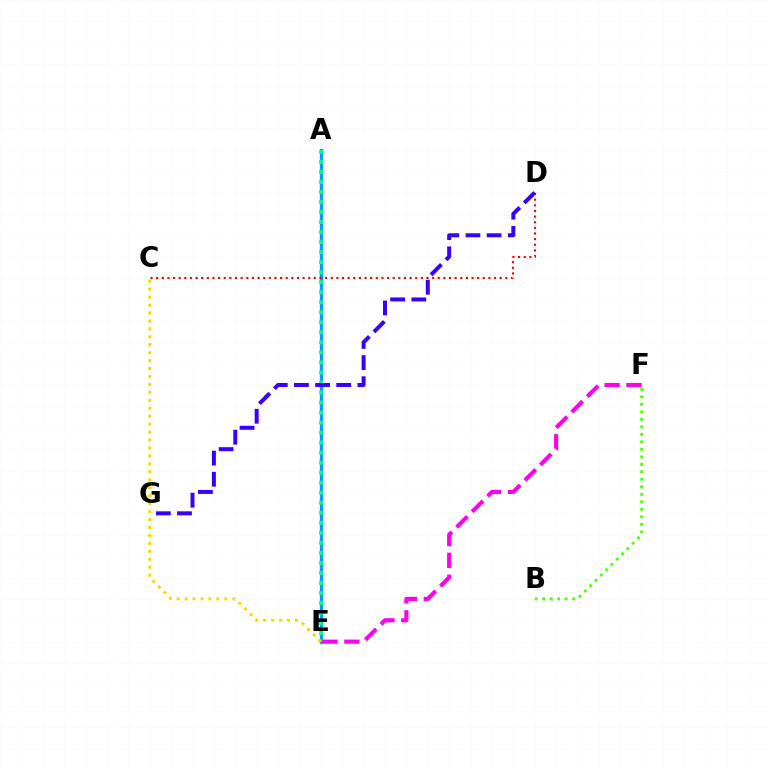{('A', 'E'): [{'color': '#009eff', 'line_style': 'solid', 'thickness': 2.37}, {'color': '#00ff86', 'line_style': 'dotted', 'thickness': 2.72}], ('C', 'D'): [{'color': '#ff0000', 'line_style': 'dotted', 'thickness': 1.53}], ('C', 'E'): [{'color': '#ffd500', 'line_style': 'dotted', 'thickness': 2.16}], ('B', 'F'): [{'color': '#4fff00', 'line_style': 'dotted', 'thickness': 2.04}], ('D', 'G'): [{'color': '#3700ff', 'line_style': 'dashed', 'thickness': 2.87}], ('E', 'F'): [{'color': '#ff00ed', 'line_style': 'dashed', 'thickness': 2.98}]}